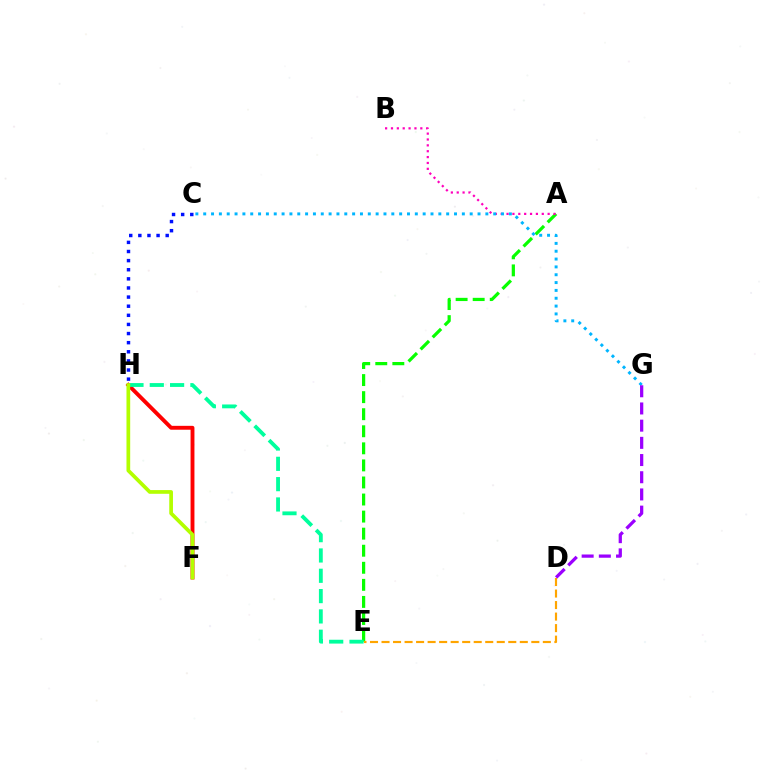{('A', 'E'): [{'color': '#08ff00', 'line_style': 'dashed', 'thickness': 2.32}], ('F', 'H'): [{'color': '#ff0000', 'line_style': 'solid', 'thickness': 2.8}, {'color': '#b3ff00', 'line_style': 'solid', 'thickness': 2.67}], ('A', 'B'): [{'color': '#ff00bd', 'line_style': 'dotted', 'thickness': 1.59}], ('C', 'H'): [{'color': '#0010ff', 'line_style': 'dotted', 'thickness': 2.48}], ('C', 'G'): [{'color': '#00b5ff', 'line_style': 'dotted', 'thickness': 2.13}], ('D', 'E'): [{'color': '#ffa500', 'line_style': 'dashed', 'thickness': 1.57}], ('E', 'H'): [{'color': '#00ff9d', 'line_style': 'dashed', 'thickness': 2.76}], ('D', 'G'): [{'color': '#9b00ff', 'line_style': 'dashed', 'thickness': 2.34}]}